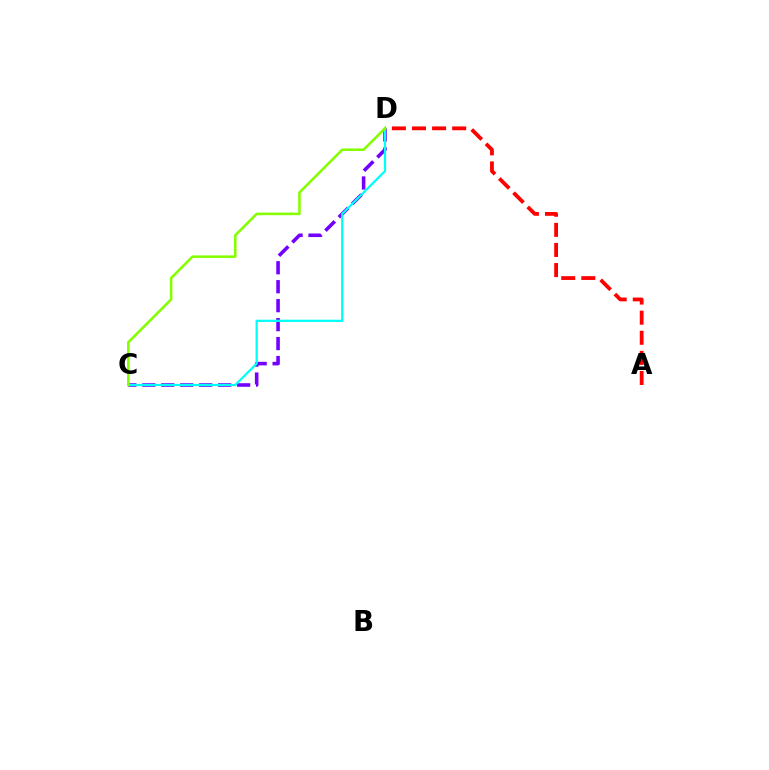{('C', 'D'): [{'color': '#7200ff', 'line_style': 'dashed', 'thickness': 2.58}, {'color': '#00fff6', 'line_style': 'solid', 'thickness': 1.61}, {'color': '#84ff00', 'line_style': 'solid', 'thickness': 1.84}], ('A', 'D'): [{'color': '#ff0000', 'line_style': 'dashed', 'thickness': 2.73}]}